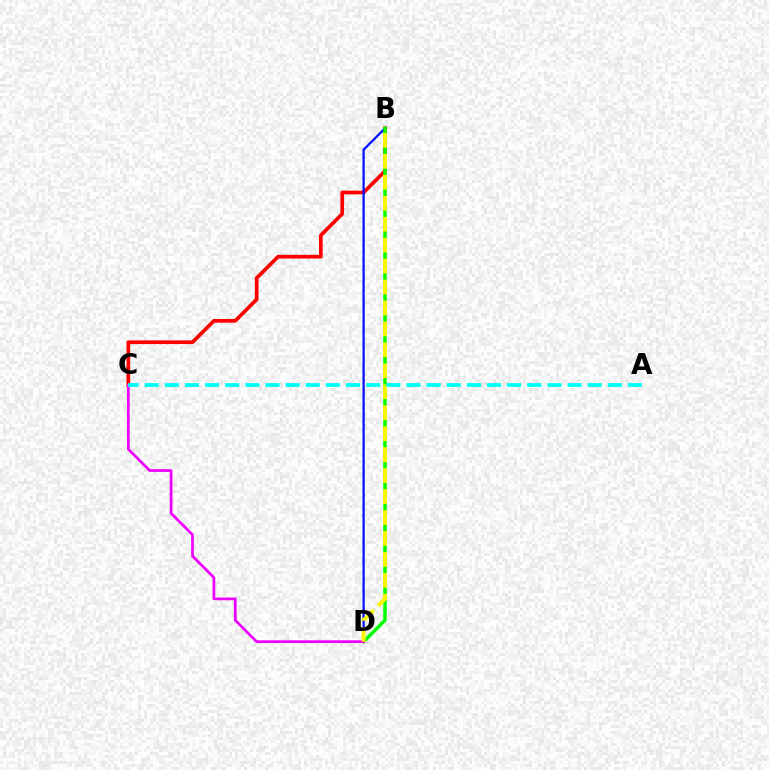{('B', 'C'): [{'color': '#ff0000', 'line_style': 'solid', 'thickness': 2.66}], ('B', 'D'): [{'color': '#0010ff', 'line_style': 'solid', 'thickness': 1.6}, {'color': '#08ff00', 'line_style': 'solid', 'thickness': 2.52}, {'color': '#fcf500', 'line_style': 'dashed', 'thickness': 2.85}], ('C', 'D'): [{'color': '#ee00ff', 'line_style': 'solid', 'thickness': 1.96}], ('A', 'C'): [{'color': '#00fff6', 'line_style': 'dashed', 'thickness': 2.74}]}